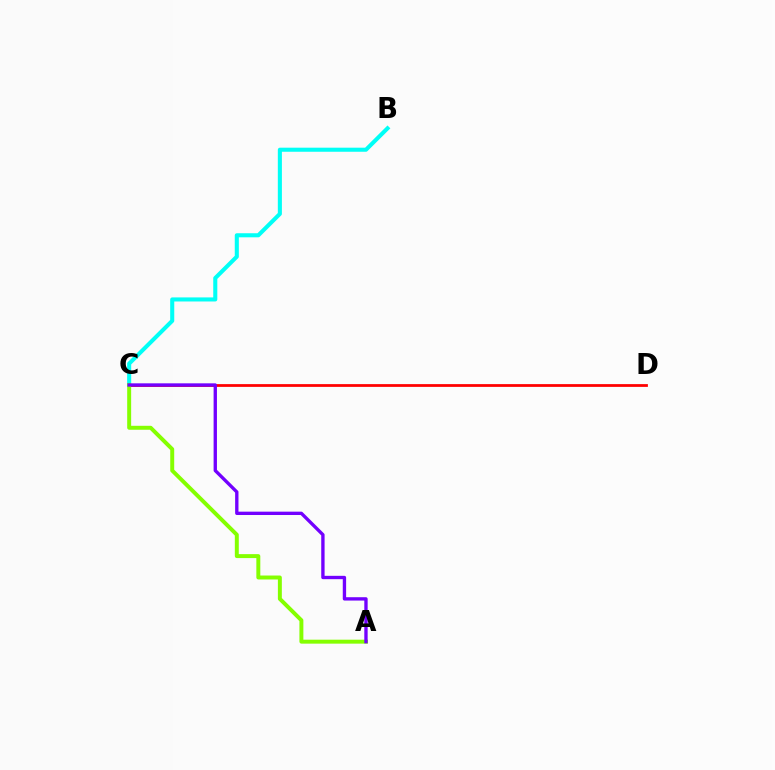{('B', 'C'): [{'color': '#00fff6', 'line_style': 'solid', 'thickness': 2.93}], ('C', 'D'): [{'color': '#ff0000', 'line_style': 'solid', 'thickness': 1.99}], ('A', 'C'): [{'color': '#84ff00', 'line_style': 'solid', 'thickness': 2.85}, {'color': '#7200ff', 'line_style': 'solid', 'thickness': 2.41}]}